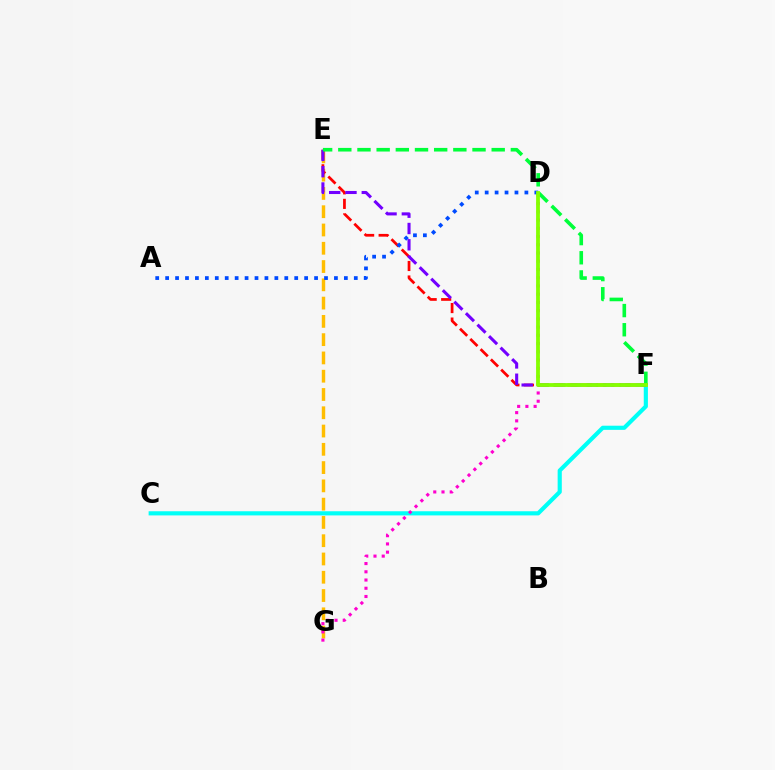{('C', 'F'): [{'color': '#00fff6', 'line_style': 'solid', 'thickness': 2.98}], ('E', 'G'): [{'color': '#ffbd00', 'line_style': 'dashed', 'thickness': 2.48}], ('E', 'F'): [{'color': '#ff0000', 'line_style': 'dashed', 'thickness': 1.97}, {'color': '#7200ff', 'line_style': 'dashed', 'thickness': 2.21}, {'color': '#00ff39', 'line_style': 'dashed', 'thickness': 2.6}], ('D', 'G'): [{'color': '#ff00cf', 'line_style': 'dotted', 'thickness': 2.24}], ('A', 'D'): [{'color': '#004bff', 'line_style': 'dotted', 'thickness': 2.7}], ('D', 'F'): [{'color': '#84ff00', 'line_style': 'solid', 'thickness': 2.74}]}